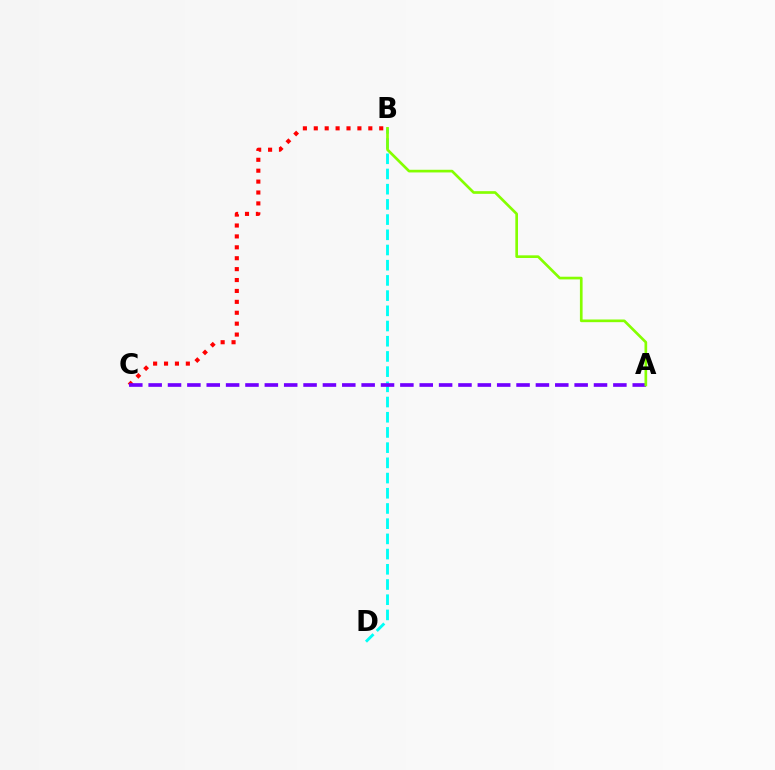{('B', 'C'): [{'color': '#ff0000', 'line_style': 'dotted', 'thickness': 2.96}], ('B', 'D'): [{'color': '#00fff6', 'line_style': 'dashed', 'thickness': 2.07}], ('A', 'C'): [{'color': '#7200ff', 'line_style': 'dashed', 'thickness': 2.63}], ('A', 'B'): [{'color': '#84ff00', 'line_style': 'solid', 'thickness': 1.92}]}